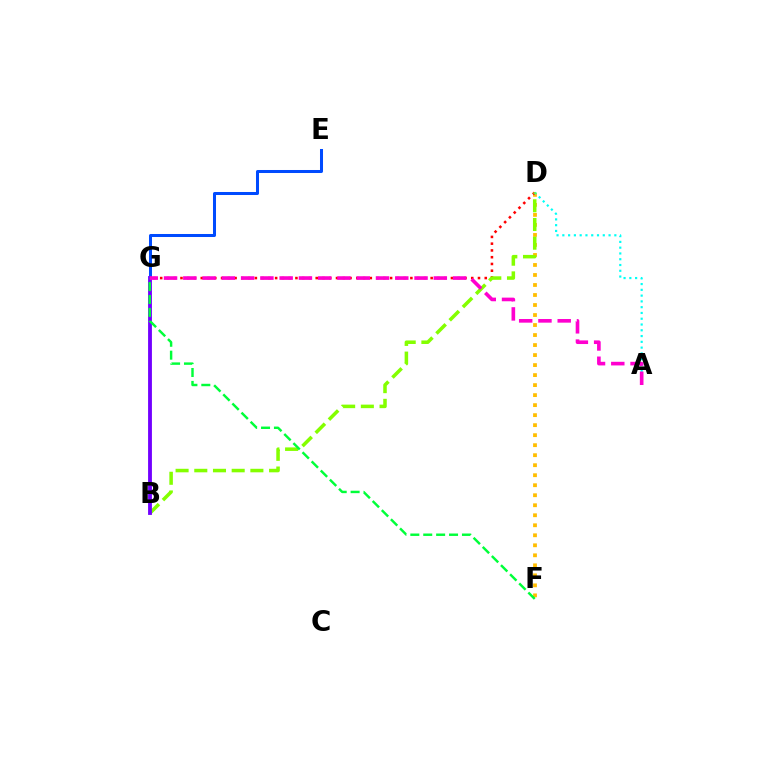{('E', 'G'): [{'color': '#004bff', 'line_style': 'solid', 'thickness': 2.17}], ('D', 'F'): [{'color': '#ffbd00', 'line_style': 'dotted', 'thickness': 2.72}], ('D', 'G'): [{'color': '#ff0000', 'line_style': 'dotted', 'thickness': 1.84}], ('A', 'D'): [{'color': '#00fff6', 'line_style': 'dotted', 'thickness': 1.57}], ('B', 'D'): [{'color': '#84ff00', 'line_style': 'dashed', 'thickness': 2.54}], ('B', 'G'): [{'color': '#7200ff', 'line_style': 'solid', 'thickness': 2.76}], ('A', 'G'): [{'color': '#ff00cf', 'line_style': 'dashed', 'thickness': 2.62}], ('F', 'G'): [{'color': '#00ff39', 'line_style': 'dashed', 'thickness': 1.75}]}